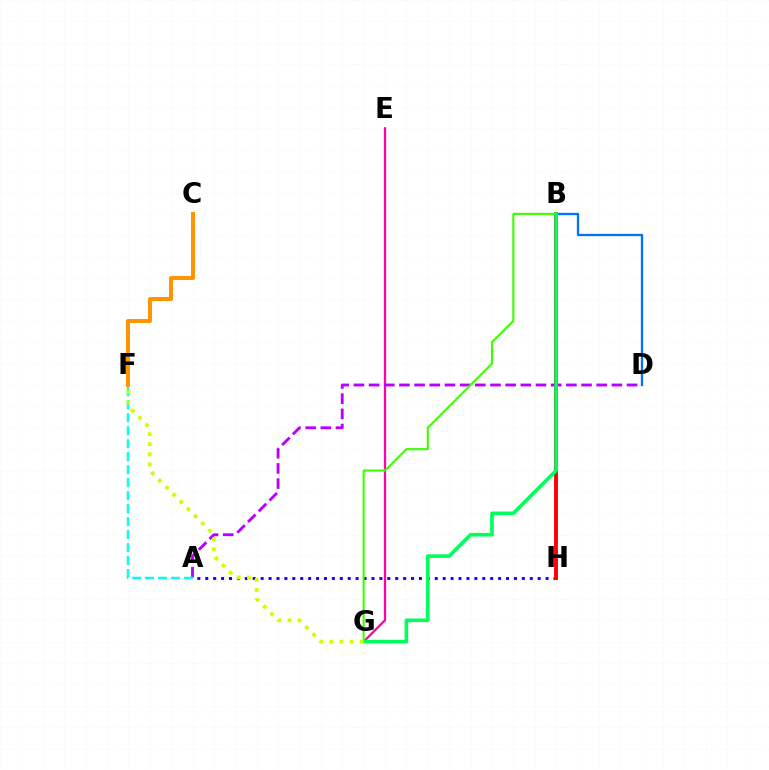{('E', 'G'): [{'color': '#ff00ac', 'line_style': 'solid', 'thickness': 1.62}], ('B', 'D'): [{'color': '#0074ff', 'line_style': 'solid', 'thickness': 1.67}], ('A', 'H'): [{'color': '#2500ff', 'line_style': 'dotted', 'thickness': 2.15}], ('B', 'H'): [{'color': '#ff0000', 'line_style': 'solid', 'thickness': 2.79}], ('A', 'D'): [{'color': '#b900ff', 'line_style': 'dashed', 'thickness': 2.06}], ('B', 'G'): [{'color': '#3dff00', 'line_style': 'solid', 'thickness': 1.52}, {'color': '#00ff5c', 'line_style': 'solid', 'thickness': 2.59}], ('A', 'F'): [{'color': '#00fff6', 'line_style': 'dashed', 'thickness': 1.76}], ('C', 'F'): [{'color': '#ff9400', 'line_style': 'solid', 'thickness': 2.86}], ('F', 'G'): [{'color': '#d1ff00', 'line_style': 'dotted', 'thickness': 2.75}]}